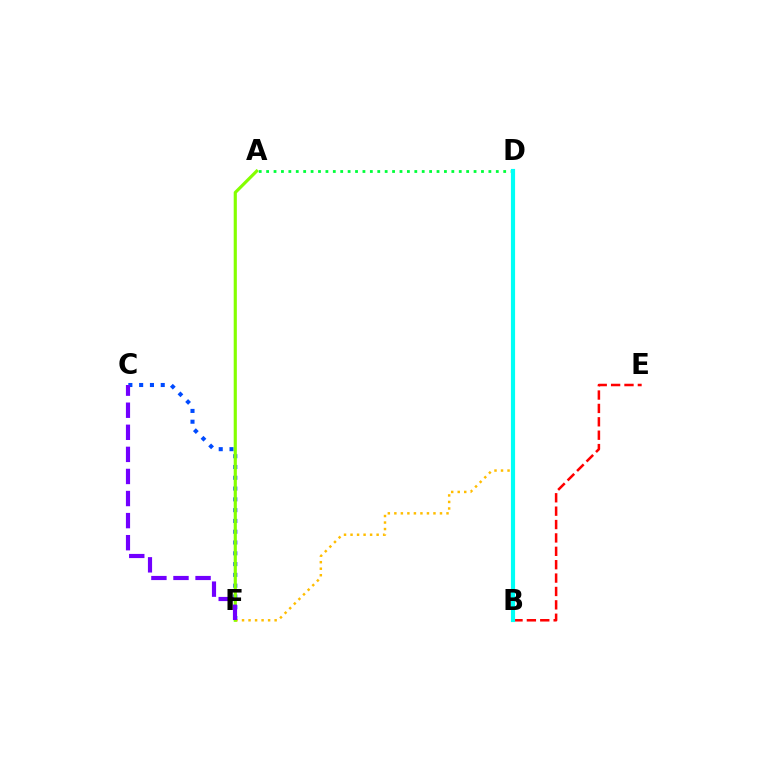{('A', 'D'): [{'color': '#00ff39', 'line_style': 'dotted', 'thickness': 2.01}], ('C', 'F'): [{'color': '#004bff', 'line_style': 'dotted', 'thickness': 2.93}, {'color': '#7200ff', 'line_style': 'dashed', 'thickness': 3.0}], ('D', 'F'): [{'color': '#ffbd00', 'line_style': 'dotted', 'thickness': 1.77}], ('A', 'F'): [{'color': '#84ff00', 'line_style': 'solid', 'thickness': 2.27}], ('B', 'D'): [{'color': '#ff00cf', 'line_style': 'solid', 'thickness': 2.62}, {'color': '#00fff6', 'line_style': 'solid', 'thickness': 2.99}], ('B', 'E'): [{'color': '#ff0000', 'line_style': 'dashed', 'thickness': 1.82}]}